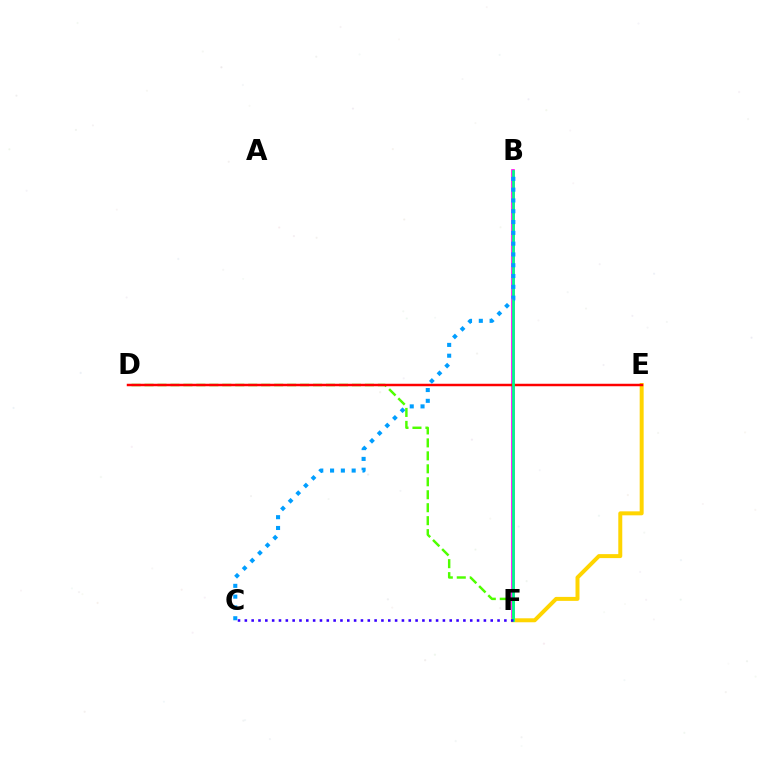{('B', 'F'): [{'color': '#ff00ed', 'line_style': 'solid', 'thickness': 2.61}, {'color': '#00ff86', 'line_style': 'solid', 'thickness': 1.96}], ('E', 'F'): [{'color': '#ffd500', 'line_style': 'solid', 'thickness': 2.86}], ('D', 'F'): [{'color': '#4fff00', 'line_style': 'dashed', 'thickness': 1.76}], ('D', 'E'): [{'color': '#ff0000', 'line_style': 'solid', 'thickness': 1.78}], ('C', 'F'): [{'color': '#3700ff', 'line_style': 'dotted', 'thickness': 1.86}], ('B', 'C'): [{'color': '#009eff', 'line_style': 'dotted', 'thickness': 2.93}]}